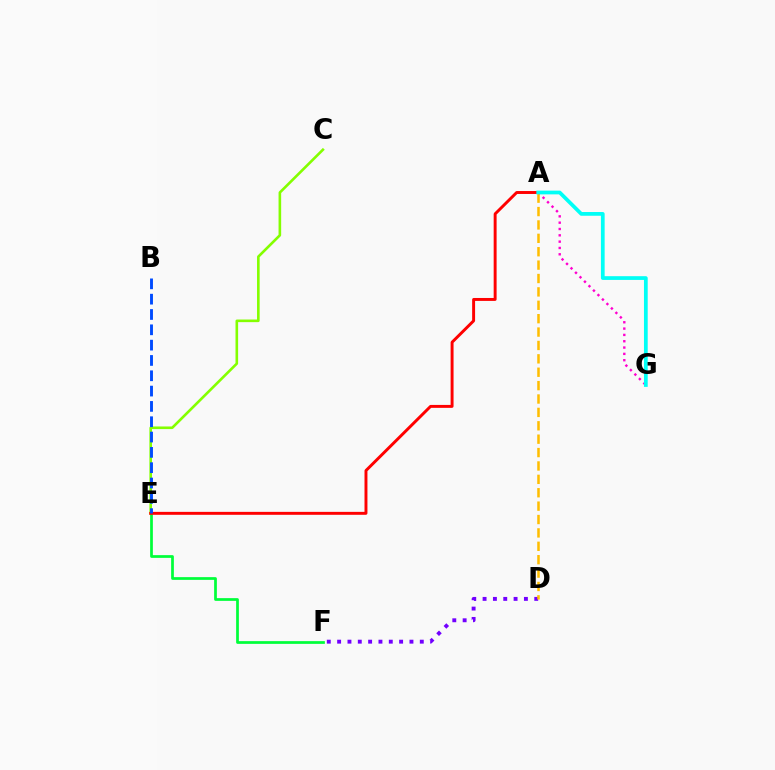{('D', 'F'): [{'color': '#7200ff', 'line_style': 'dotted', 'thickness': 2.81}], ('A', 'G'): [{'color': '#ff00cf', 'line_style': 'dotted', 'thickness': 1.72}, {'color': '#00fff6', 'line_style': 'solid', 'thickness': 2.69}], ('C', 'E'): [{'color': '#84ff00', 'line_style': 'solid', 'thickness': 1.88}], ('E', 'F'): [{'color': '#00ff39', 'line_style': 'solid', 'thickness': 1.96}], ('A', 'E'): [{'color': '#ff0000', 'line_style': 'solid', 'thickness': 2.11}], ('A', 'D'): [{'color': '#ffbd00', 'line_style': 'dashed', 'thickness': 1.82}], ('B', 'E'): [{'color': '#004bff', 'line_style': 'dashed', 'thickness': 2.08}]}